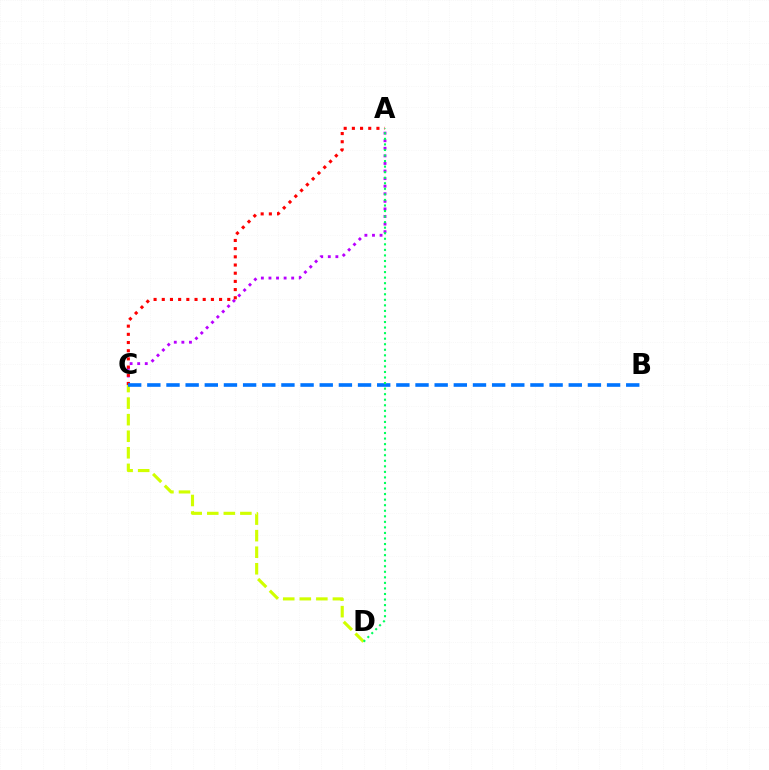{('A', 'C'): [{'color': '#b900ff', 'line_style': 'dotted', 'thickness': 2.06}, {'color': '#ff0000', 'line_style': 'dotted', 'thickness': 2.22}], ('C', 'D'): [{'color': '#d1ff00', 'line_style': 'dashed', 'thickness': 2.25}], ('B', 'C'): [{'color': '#0074ff', 'line_style': 'dashed', 'thickness': 2.6}], ('A', 'D'): [{'color': '#00ff5c', 'line_style': 'dotted', 'thickness': 1.51}]}